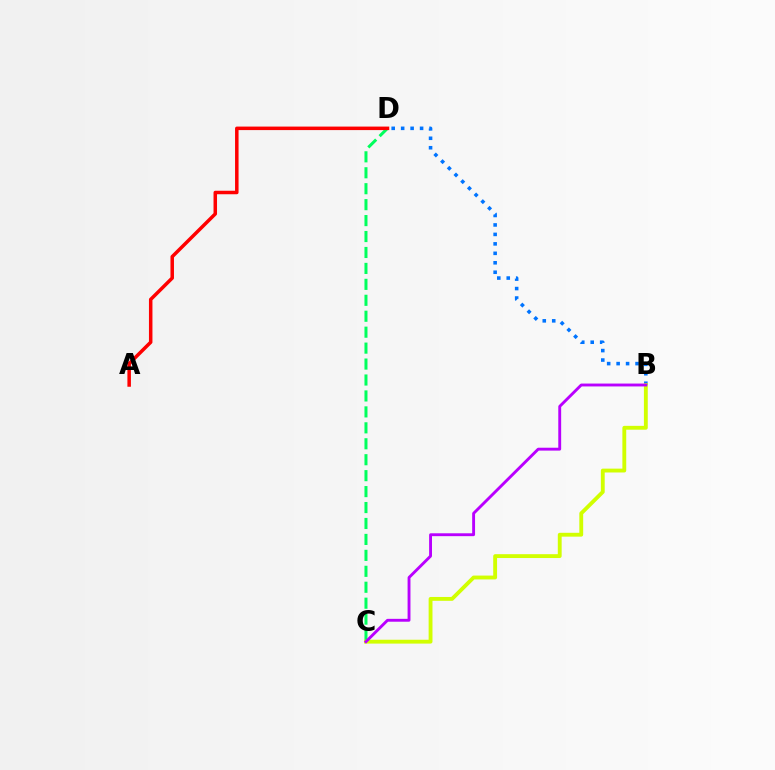{('B', 'D'): [{'color': '#0074ff', 'line_style': 'dotted', 'thickness': 2.57}], ('C', 'D'): [{'color': '#00ff5c', 'line_style': 'dashed', 'thickness': 2.17}], ('A', 'D'): [{'color': '#ff0000', 'line_style': 'solid', 'thickness': 2.52}], ('B', 'C'): [{'color': '#d1ff00', 'line_style': 'solid', 'thickness': 2.77}, {'color': '#b900ff', 'line_style': 'solid', 'thickness': 2.07}]}